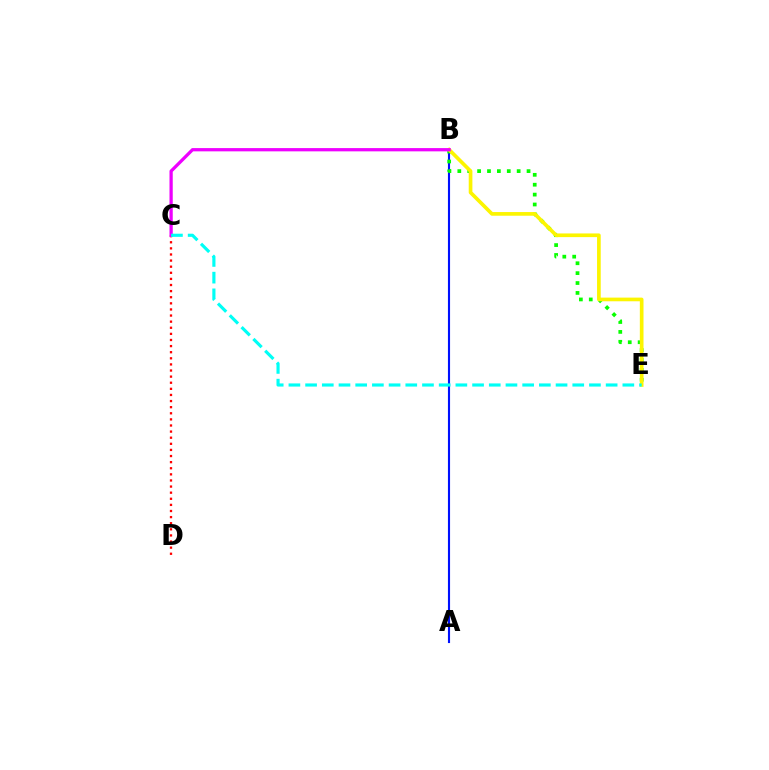{('A', 'B'): [{'color': '#0010ff', 'line_style': 'solid', 'thickness': 1.53}], ('B', 'E'): [{'color': '#08ff00', 'line_style': 'dotted', 'thickness': 2.69}, {'color': '#fcf500', 'line_style': 'solid', 'thickness': 2.64}], ('C', 'D'): [{'color': '#ff0000', 'line_style': 'dotted', 'thickness': 1.66}], ('B', 'C'): [{'color': '#ee00ff', 'line_style': 'solid', 'thickness': 2.35}], ('C', 'E'): [{'color': '#00fff6', 'line_style': 'dashed', 'thickness': 2.27}]}